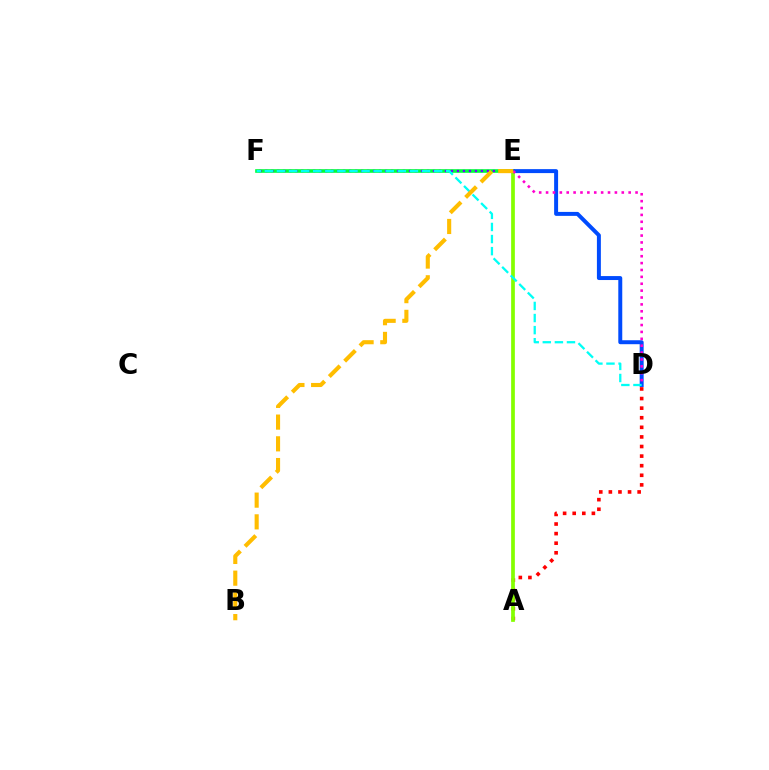{('E', 'F'): [{'color': '#00ff39', 'line_style': 'solid', 'thickness': 2.62}, {'color': '#7200ff', 'line_style': 'dotted', 'thickness': 1.63}], ('A', 'D'): [{'color': '#ff0000', 'line_style': 'dotted', 'thickness': 2.61}], ('A', 'E'): [{'color': '#84ff00', 'line_style': 'solid', 'thickness': 2.68}], ('D', 'E'): [{'color': '#004bff', 'line_style': 'solid', 'thickness': 2.85}, {'color': '#ff00cf', 'line_style': 'dotted', 'thickness': 1.87}], ('D', 'F'): [{'color': '#00fff6', 'line_style': 'dashed', 'thickness': 1.64}], ('B', 'E'): [{'color': '#ffbd00', 'line_style': 'dashed', 'thickness': 2.95}]}